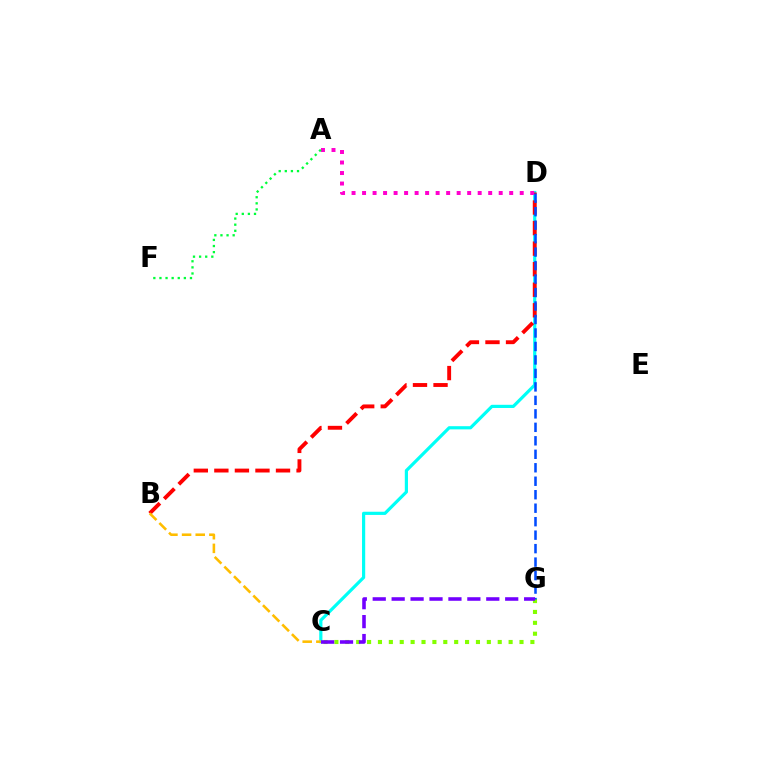{('C', 'D'): [{'color': '#00fff6', 'line_style': 'solid', 'thickness': 2.29}], ('B', 'D'): [{'color': '#ff0000', 'line_style': 'dashed', 'thickness': 2.79}], ('A', 'D'): [{'color': '#ff00cf', 'line_style': 'dotted', 'thickness': 2.86}], ('A', 'F'): [{'color': '#00ff39', 'line_style': 'dotted', 'thickness': 1.66}], ('C', 'G'): [{'color': '#84ff00', 'line_style': 'dotted', 'thickness': 2.96}, {'color': '#7200ff', 'line_style': 'dashed', 'thickness': 2.57}], ('B', 'C'): [{'color': '#ffbd00', 'line_style': 'dashed', 'thickness': 1.85}], ('D', 'G'): [{'color': '#004bff', 'line_style': 'dashed', 'thickness': 1.83}]}